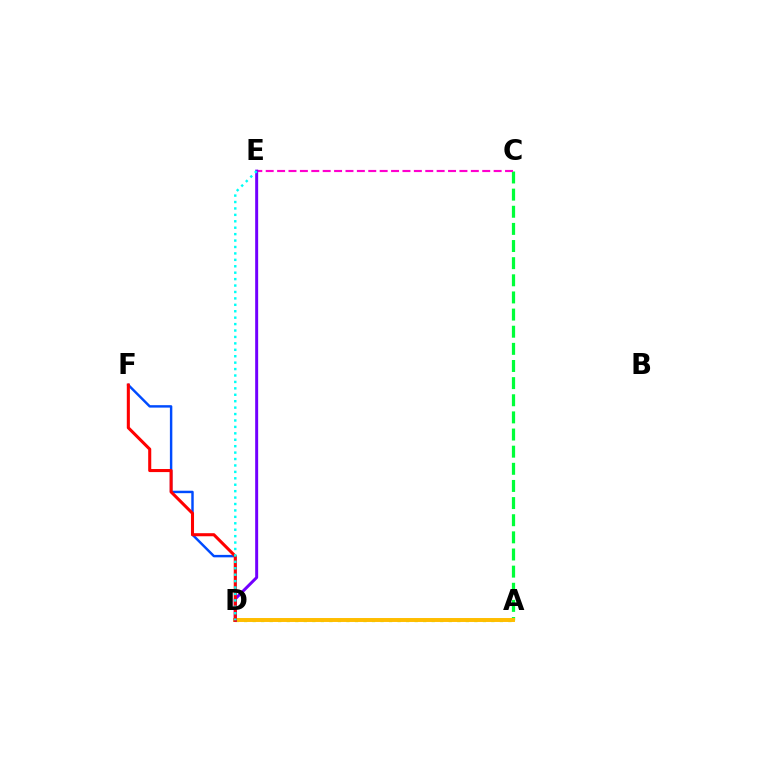{('A', 'C'): [{'color': '#00ff39', 'line_style': 'dashed', 'thickness': 2.33}], ('D', 'F'): [{'color': '#004bff', 'line_style': 'solid', 'thickness': 1.76}, {'color': '#ff0000', 'line_style': 'solid', 'thickness': 2.21}], ('C', 'E'): [{'color': '#ff00cf', 'line_style': 'dashed', 'thickness': 1.55}], ('A', 'D'): [{'color': '#84ff00', 'line_style': 'dotted', 'thickness': 2.32}, {'color': '#ffbd00', 'line_style': 'solid', 'thickness': 2.84}], ('D', 'E'): [{'color': '#7200ff', 'line_style': 'solid', 'thickness': 2.15}, {'color': '#00fff6', 'line_style': 'dotted', 'thickness': 1.75}]}